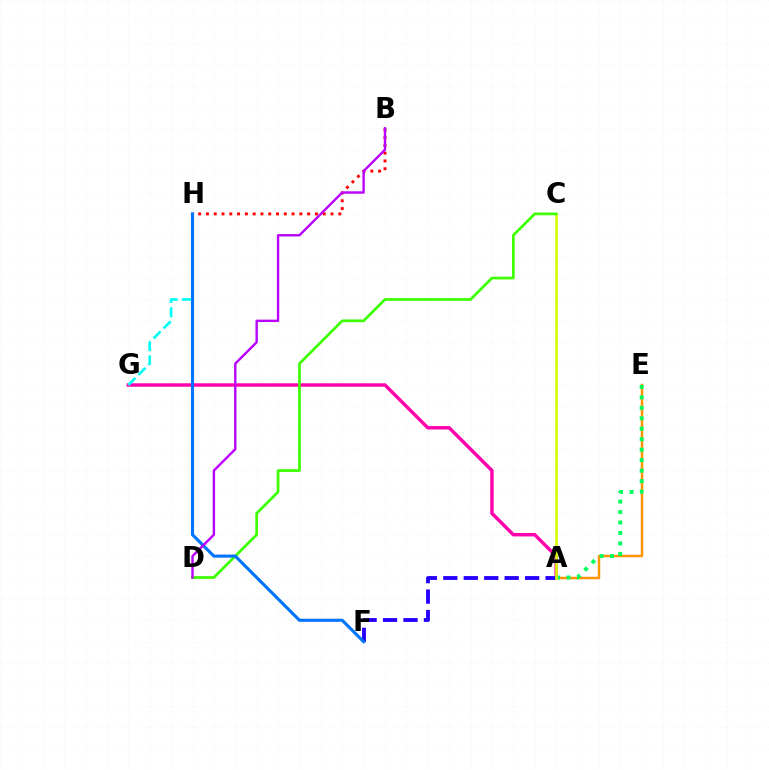{('A', 'E'): [{'color': '#ff9400', 'line_style': 'solid', 'thickness': 1.78}, {'color': '#00ff5c', 'line_style': 'dotted', 'thickness': 2.84}], ('A', 'G'): [{'color': '#ff00ac', 'line_style': 'solid', 'thickness': 2.47}], ('A', 'F'): [{'color': '#2500ff', 'line_style': 'dashed', 'thickness': 2.78}], ('B', 'H'): [{'color': '#ff0000', 'line_style': 'dotted', 'thickness': 2.12}], ('G', 'H'): [{'color': '#00fff6', 'line_style': 'dashed', 'thickness': 1.94}], ('A', 'C'): [{'color': '#d1ff00', 'line_style': 'solid', 'thickness': 1.91}], ('C', 'D'): [{'color': '#3dff00', 'line_style': 'solid', 'thickness': 1.96}], ('F', 'H'): [{'color': '#0074ff', 'line_style': 'solid', 'thickness': 2.24}], ('B', 'D'): [{'color': '#b900ff', 'line_style': 'solid', 'thickness': 1.72}]}